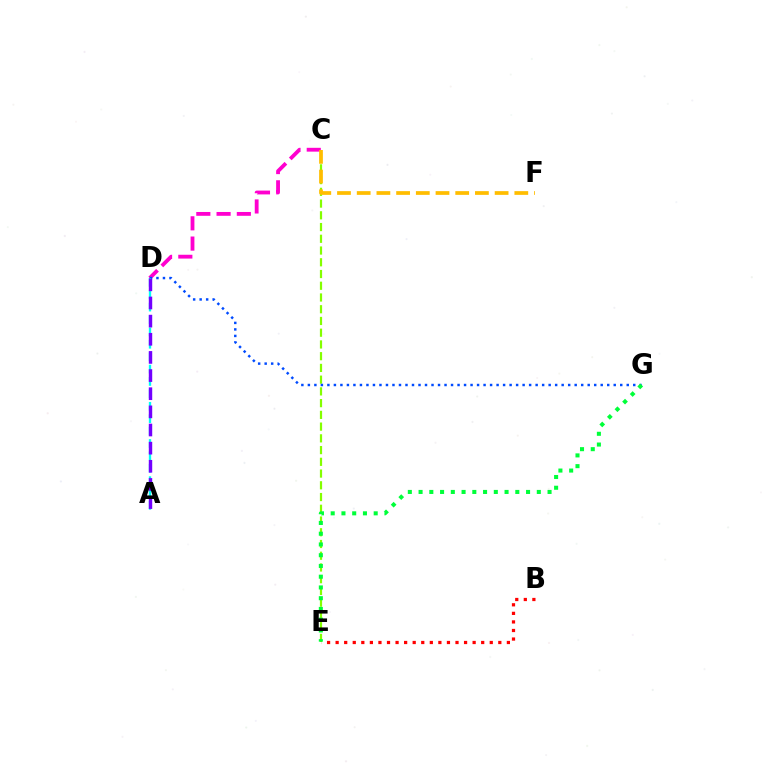{('C', 'E'): [{'color': '#84ff00', 'line_style': 'dashed', 'thickness': 1.59}], ('C', 'D'): [{'color': '#ff00cf', 'line_style': 'dashed', 'thickness': 2.75}], ('D', 'G'): [{'color': '#004bff', 'line_style': 'dotted', 'thickness': 1.77}], ('A', 'D'): [{'color': '#00fff6', 'line_style': 'dashed', 'thickness': 1.68}, {'color': '#7200ff', 'line_style': 'dashed', 'thickness': 2.47}], ('B', 'E'): [{'color': '#ff0000', 'line_style': 'dotted', 'thickness': 2.33}], ('C', 'F'): [{'color': '#ffbd00', 'line_style': 'dashed', 'thickness': 2.68}], ('E', 'G'): [{'color': '#00ff39', 'line_style': 'dotted', 'thickness': 2.92}]}